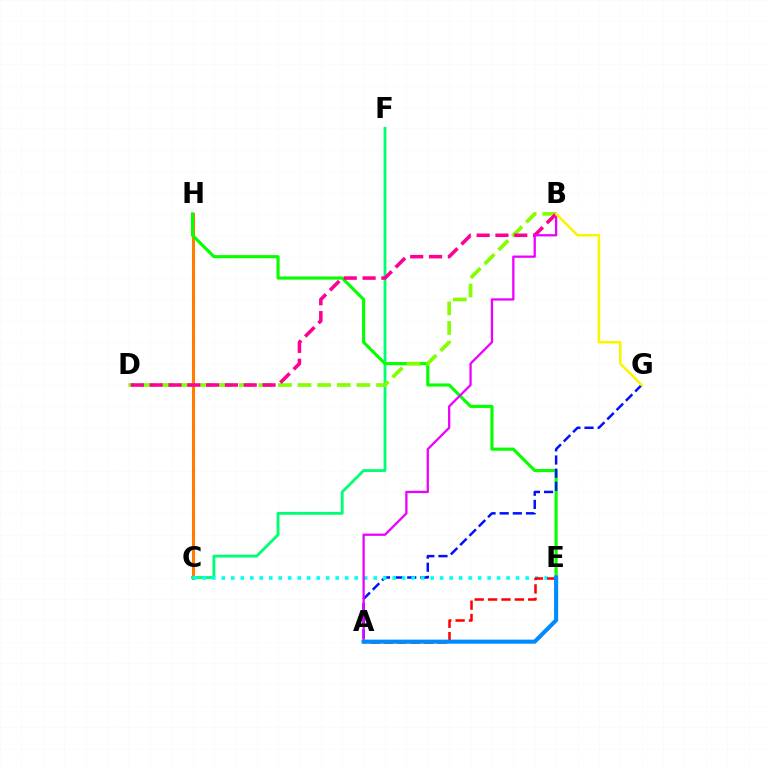{('C', 'H'): [{'color': '#ff7c00', 'line_style': 'solid', 'thickness': 2.2}], ('C', 'F'): [{'color': '#00ff74', 'line_style': 'solid', 'thickness': 2.05}], ('E', 'H'): [{'color': '#08ff00', 'line_style': 'solid', 'thickness': 2.26}], ('B', 'D'): [{'color': '#84ff00', 'line_style': 'dashed', 'thickness': 2.67}, {'color': '#ff0094', 'line_style': 'dashed', 'thickness': 2.56}], ('A', 'E'): [{'color': '#7200ff', 'line_style': 'solid', 'thickness': 1.55}, {'color': '#ff0000', 'line_style': 'dashed', 'thickness': 1.82}, {'color': '#008cff', 'line_style': 'solid', 'thickness': 2.95}], ('A', 'G'): [{'color': '#0010ff', 'line_style': 'dashed', 'thickness': 1.79}], ('C', 'E'): [{'color': '#00fff6', 'line_style': 'dotted', 'thickness': 2.58}], ('A', 'B'): [{'color': '#ee00ff', 'line_style': 'solid', 'thickness': 1.64}], ('B', 'G'): [{'color': '#fcf500', 'line_style': 'solid', 'thickness': 1.84}]}